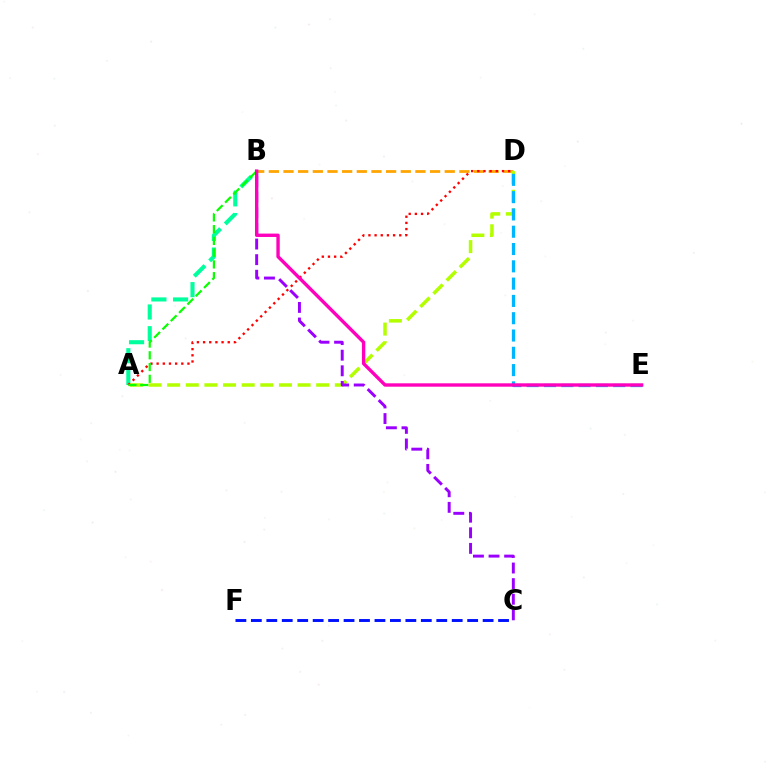{('A', 'B'): [{'color': '#00ff9d', 'line_style': 'dashed', 'thickness': 2.95}, {'color': '#08ff00', 'line_style': 'dashed', 'thickness': 1.6}], ('B', 'D'): [{'color': '#ffa500', 'line_style': 'dashed', 'thickness': 1.99}], ('A', 'D'): [{'color': '#b3ff00', 'line_style': 'dashed', 'thickness': 2.53}, {'color': '#ff0000', 'line_style': 'dotted', 'thickness': 1.68}], ('C', 'F'): [{'color': '#0010ff', 'line_style': 'dashed', 'thickness': 2.1}], ('B', 'C'): [{'color': '#9b00ff', 'line_style': 'dashed', 'thickness': 2.12}], ('D', 'E'): [{'color': '#00b5ff', 'line_style': 'dashed', 'thickness': 2.35}], ('B', 'E'): [{'color': '#ff00bd', 'line_style': 'solid', 'thickness': 2.43}]}